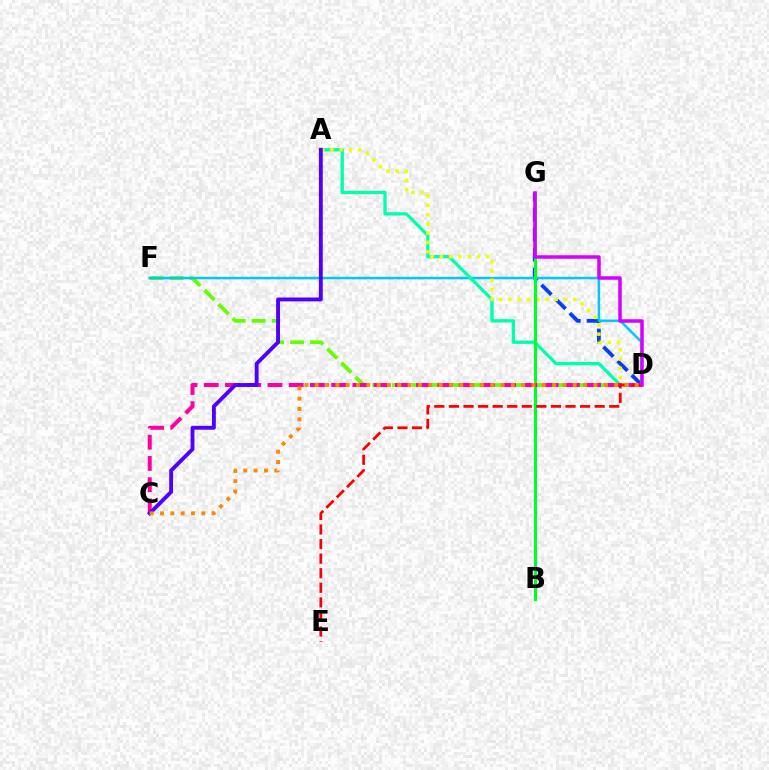{('D', 'G'): [{'color': '#003fff', 'line_style': 'dashed', 'thickness': 2.72}, {'color': '#d600ff', 'line_style': 'solid', 'thickness': 2.53}], ('D', 'F'): [{'color': '#66ff00', 'line_style': 'dashed', 'thickness': 2.71}, {'color': '#00c7ff', 'line_style': 'solid', 'thickness': 1.81}], ('A', 'D'): [{'color': '#00ffaf', 'line_style': 'solid', 'thickness': 2.38}, {'color': '#eeff00', 'line_style': 'dotted', 'thickness': 2.52}], ('B', 'G'): [{'color': '#00ff27', 'line_style': 'solid', 'thickness': 2.2}], ('C', 'D'): [{'color': '#ff00a0', 'line_style': 'dashed', 'thickness': 2.89}, {'color': '#ff8800', 'line_style': 'dotted', 'thickness': 2.8}], ('D', 'E'): [{'color': '#ff0000', 'line_style': 'dashed', 'thickness': 1.98}], ('A', 'C'): [{'color': '#4f00ff', 'line_style': 'solid', 'thickness': 2.79}]}